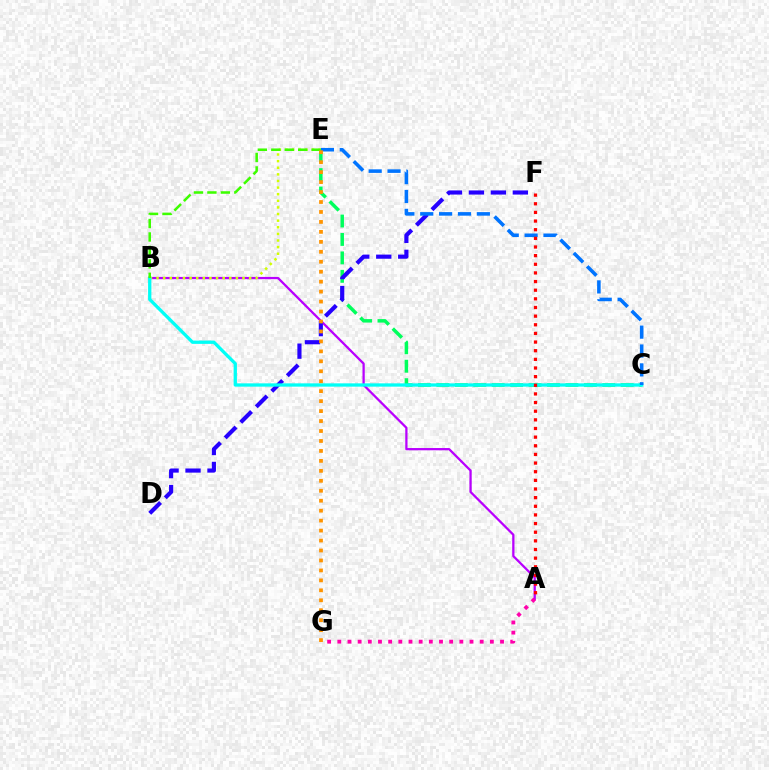{('A', 'B'): [{'color': '#b900ff', 'line_style': 'solid', 'thickness': 1.63}], ('B', 'E'): [{'color': '#d1ff00', 'line_style': 'dotted', 'thickness': 1.8}, {'color': '#3dff00', 'line_style': 'dashed', 'thickness': 1.83}], ('C', 'E'): [{'color': '#00ff5c', 'line_style': 'dashed', 'thickness': 2.5}, {'color': '#0074ff', 'line_style': 'dashed', 'thickness': 2.56}], ('A', 'G'): [{'color': '#ff00ac', 'line_style': 'dotted', 'thickness': 2.76}], ('D', 'F'): [{'color': '#2500ff', 'line_style': 'dashed', 'thickness': 2.98}], ('B', 'C'): [{'color': '#00fff6', 'line_style': 'solid', 'thickness': 2.37}], ('A', 'F'): [{'color': '#ff0000', 'line_style': 'dotted', 'thickness': 2.35}], ('E', 'G'): [{'color': '#ff9400', 'line_style': 'dotted', 'thickness': 2.71}]}